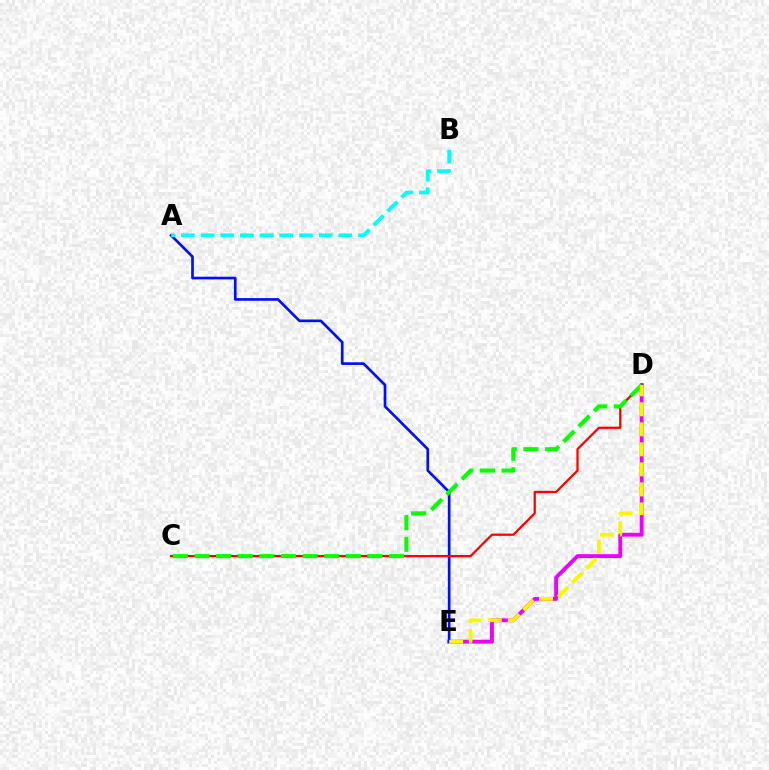{('D', 'E'): [{'color': '#ee00ff', 'line_style': 'solid', 'thickness': 2.78}, {'color': '#fcf500', 'line_style': 'dashed', 'thickness': 2.72}], ('A', 'E'): [{'color': '#0010ff', 'line_style': 'solid', 'thickness': 1.93}], ('C', 'D'): [{'color': '#ff0000', 'line_style': 'solid', 'thickness': 1.61}, {'color': '#08ff00', 'line_style': 'dashed', 'thickness': 2.94}], ('A', 'B'): [{'color': '#00fff6', 'line_style': 'dashed', 'thickness': 2.67}]}